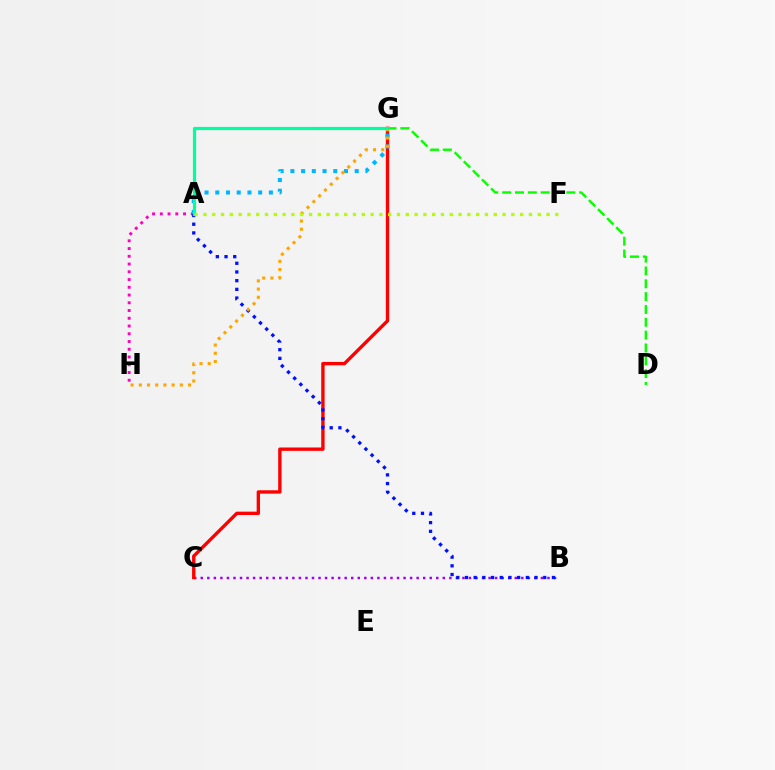{('B', 'C'): [{'color': '#9b00ff', 'line_style': 'dotted', 'thickness': 1.78}], ('C', 'G'): [{'color': '#ff0000', 'line_style': 'solid', 'thickness': 2.42}], ('D', 'G'): [{'color': '#08ff00', 'line_style': 'dashed', 'thickness': 1.74}], ('A', 'H'): [{'color': '#ff00bd', 'line_style': 'dotted', 'thickness': 2.1}], ('A', 'B'): [{'color': '#0010ff', 'line_style': 'dotted', 'thickness': 2.36}], ('A', 'G'): [{'color': '#00b5ff', 'line_style': 'dotted', 'thickness': 2.91}, {'color': '#00ff9d', 'line_style': 'solid', 'thickness': 2.3}], ('G', 'H'): [{'color': '#ffa500', 'line_style': 'dotted', 'thickness': 2.23}], ('A', 'F'): [{'color': '#b3ff00', 'line_style': 'dotted', 'thickness': 2.39}]}